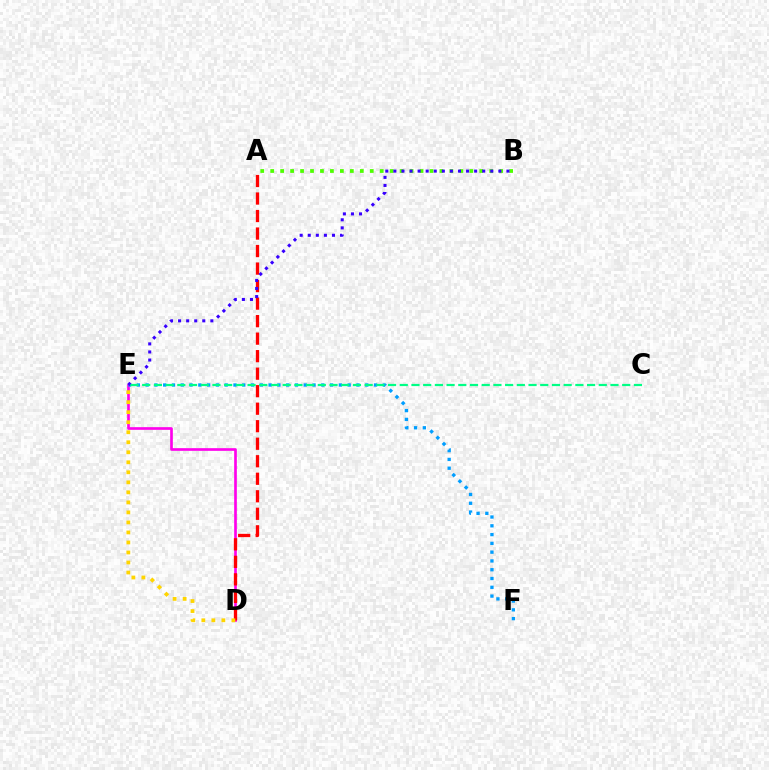{('A', 'B'): [{'color': '#4fff00', 'line_style': 'dotted', 'thickness': 2.7}], ('D', 'E'): [{'color': '#ff00ed', 'line_style': 'solid', 'thickness': 1.92}, {'color': '#ffd500', 'line_style': 'dotted', 'thickness': 2.72}], ('A', 'D'): [{'color': '#ff0000', 'line_style': 'dashed', 'thickness': 2.38}], ('E', 'F'): [{'color': '#009eff', 'line_style': 'dotted', 'thickness': 2.39}], ('B', 'E'): [{'color': '#3700ff', 'line_style': 'dotted', 'thickness': 2.19}], ('C', 'E'): [{'color': '#00ff86', 'line_style': 'dashed', 'thickness': 1.59}]}